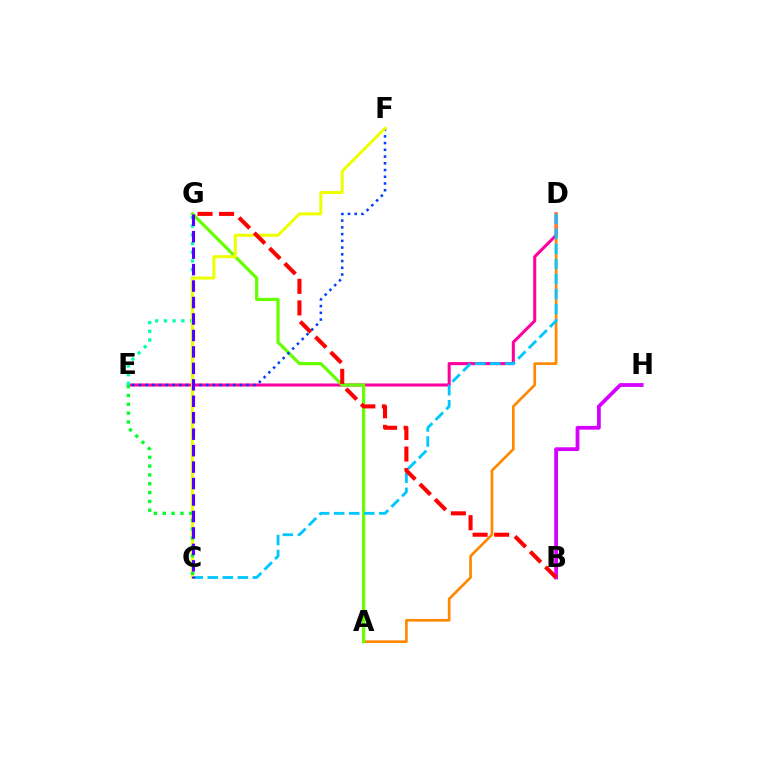{('D', 'E'): [{'color': '#ff00a0', 'line_style': 'solid', 'thickness': 2.2}], ('A', 'D'): [{'color': '#ff8800', 'line_style': 'solid', 'thickness': 1.92}], ('A', 'G'): [{'color': '#66ff00', 'line_style': 'solid', 'thickness': 2.3}], ('B', 'H'): [{'color': '#d600ff', 'line_style': 'solid', 'thickness': 2.71}], ('E', 'F'): [{'color': '#003fff', 'line_style': 'dotted', 'thickness': 1.83}], ('C', 'D'): [{'color': '#00c7ff', 'line_style': 'dashed', 'thickness': 2.04}], ('E', 'G'): [{'color': '#00ffaf', 'line_style': 'dotted', 'thickness': 2.36}], ('C', 'F'): [{'color': '#eeff00', 'line_style': 'solid', 'thickness': 2.15}], ('B', 'G'): [{'color': '#ff0000', 'line_style': 'dashed', 'thickness': 2.93}], ('C', 'E'): [{'color': '#00ff27', 'line_style': 'dotted', 'thickness': 2.4}], ('C', 'G'): [{'color': '#4f00ff', 'line_style': 'dashed', 'thickness': 2.24}]}